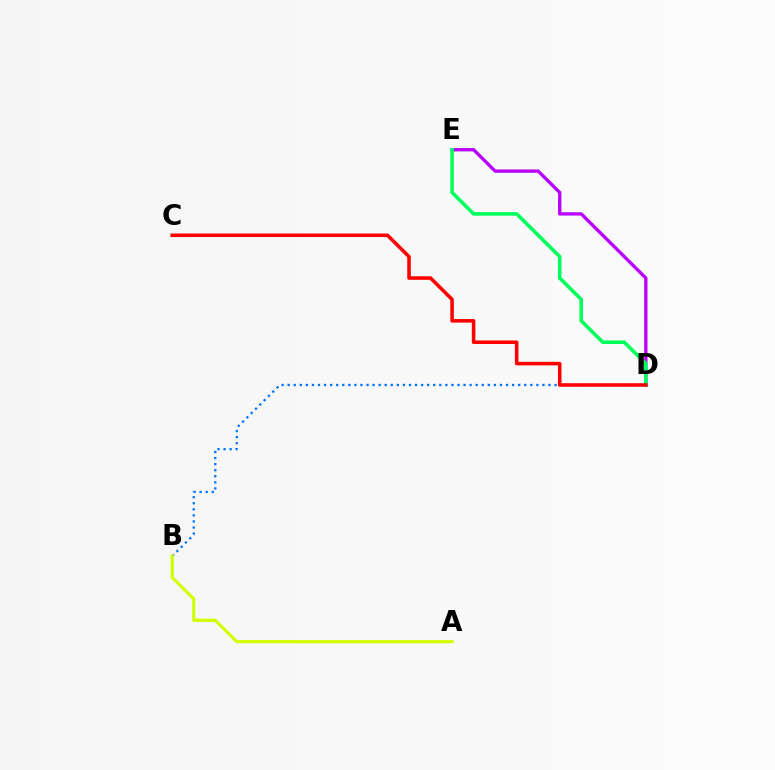{('D', 'E'): [{'color': '#b900ff', 'line_style': 'solid', 'thickness': 2.4}, {'color': '#00ff5c', 'line_style': 'solid', 'thickness': 2.59}], ('B', 'D'): [{'color': '#0074ff', 'line_style': 'dotted', 'thickness': 1.65}], ('A', 'B'): [{'color': '#d1ff00', 'line_style': 'solid', 'thickness': 2.27}], ('C', 'D'): [{'color': '#ff0000', 'line_style': 'solid', 'thickness': 2.55}]}